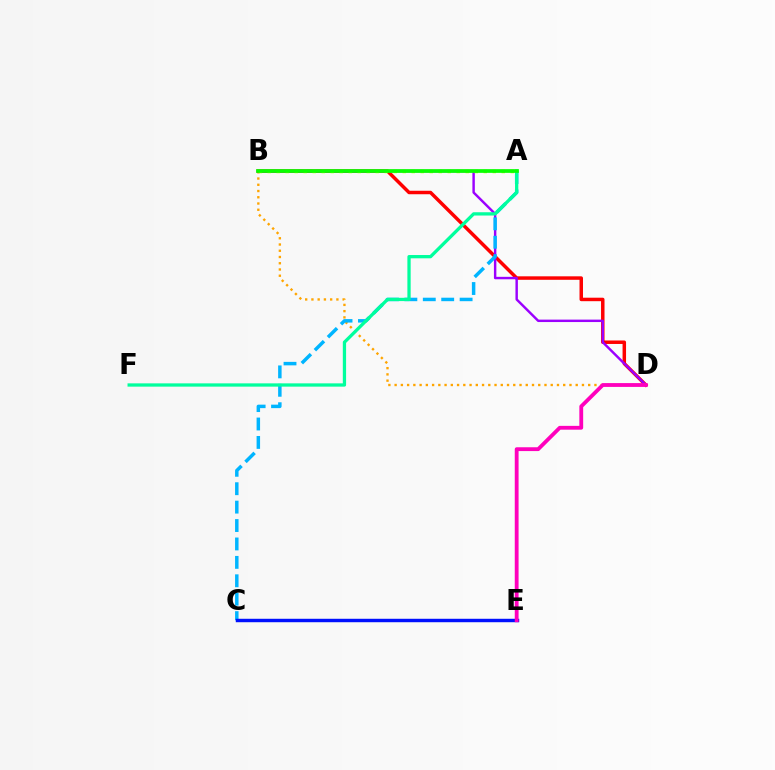{('B', 'D'): [{'color': '#ffa500', 'line_style': 'dotted', 'thickness': 1.7}, {'color': '#ff0000', 'line_style': 'solid', 'thickness': 2.51}, {'color': '#9b00ff', 'line_style': 'solid', 'thickness': 1.75}], ('A', 'C'): [{'color': '#00b5ff', 'line_style': 'dashed', 'thickness': 2.5}], ('A', 'F'): [{'color': '#00ff9d', 'line_style': 'solid', 'thickness': 2.36}], ('C', 'E'): [{'color': '#0010ff', 'line_style': 'solid', 'thickness': 2.48}], ('A', 'B'): [{'color': '#b3ff00', 'line_style': 'dotted', 'thickness': 2.45}, {'color': '#08ff00', 'line_style': 'solid', 'thickness': 2.67}], ('D', 'E'): [{'color': '#ff00bd', 'line_style': 'solid', 'thickness': 2.75}]}